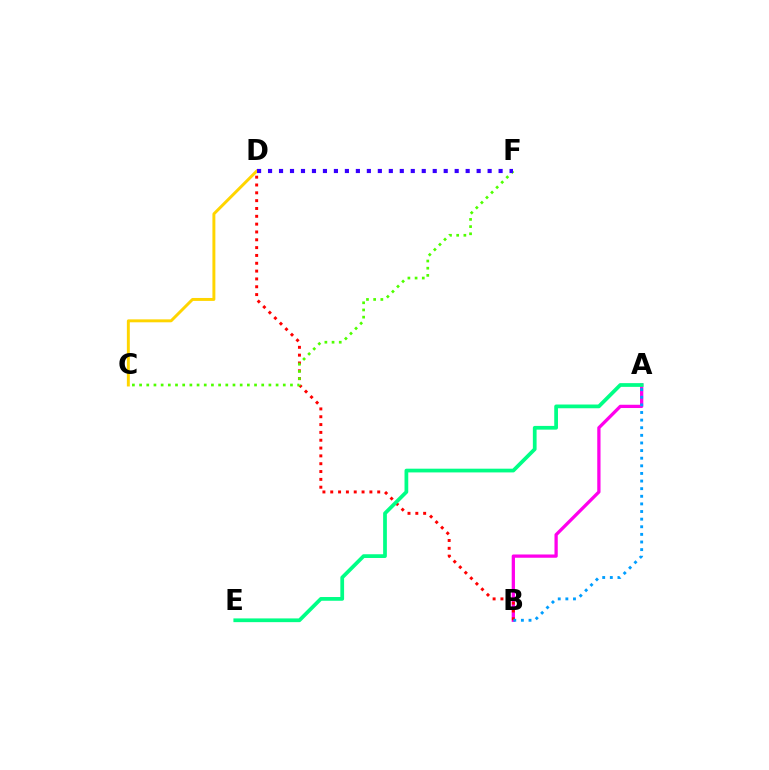{('A', 'B'): [{'color': '#ff00ed', 'line_style': 'solid', 'thickness': 2.36}, {'color': '#009eff', 'line_style': 'dotted', 'thickness': 2.07}], ('C', 'D'): [{'color': '#ffd500', 'line_style': 'solid', 'thickness': 2.12}], ('B', 'D'): [{'color': '#ff0000', 'line_style': 'dotted', 'thickness': 2.13}], ('C', 'F'): [{'color': '#4fff00', 'line_style': 'dotted', 'thickness': 1.95}], ('A', 'E'): [{'color': '#00ff86', 'line_style': 'solid', 'thickness': 2.69}], ('D', 'F'): [{'color': '#3700ff', 'line_style': 'dotted', 'thickness': 2.98}]}